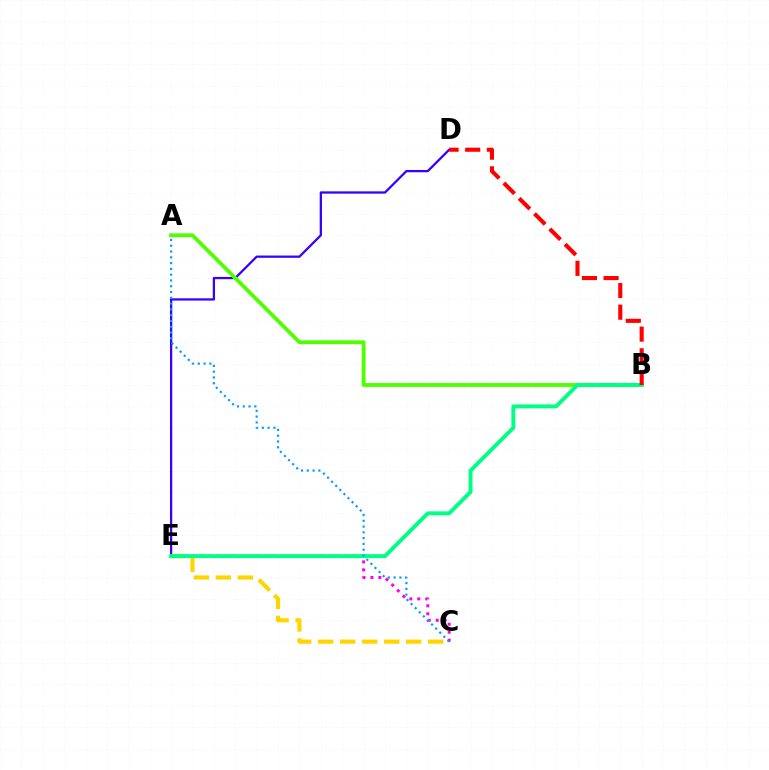{('D', 'E'): [{'color': '#3700ff', 'line_style': 'solid', 'thickness': 1.64}], ('C', 'E'): [{'color': '#ff00ed', 'line_style': 'dotted', 'thickness': 2.16}, {'color': '#ffd500', 'line_style': 'dashed', 'thickness': 2.99}], ('A', 'B'): [{'color': '#4fff00', 'line_style': 'solid', 'thickness': 2.75}], ('B', 'E'): [{'color': '#00ff86', 'line_style': 'solid', 'thickness': 2.83}], ('B', 'D'): [{'color': '#ff0000', 'line_style': 'dashed', 'thickness': 2.94}], ('A', 'C'): [{'color': '#009eff', 'line_style': 'dotted', 'thickness': 1.57}]}